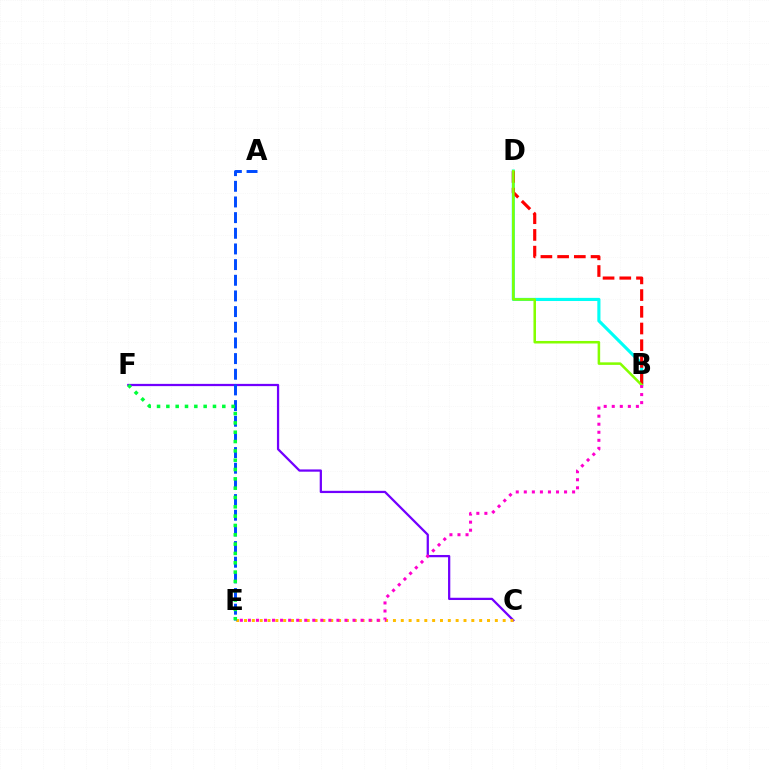{('C', 'F'): [{'color': '#7200ff', 'line_style': 'solid', 'thickness': 1.62}], ('C', 'E'): [{'color': '#ffbd00', 'line_style': 'dotted', 'thickness': 2.13}], ('B', 'D'): [{'color': '#00fff6', 'line_style': 'solid', 'thickness': 2.26}, {'color': '#ff0000', 'line_style': 'dashed', 'thickness': 2.27}, {'color': '#84ff00', 'line_style': 'solid', 'thickness': 1.83}], ('B', 'E'): [{'color': '#ff00cf', 'line_style': 'dotted', 'thickness': 2.19}], ('A', 'E'): [{'color': '#004bff', 'line_style': 'dashed', 'thickness': 2.13}], ('E', 'F'): [{'color': '#00ff39', 'line_style': 'dotted', 'thickness': 2.53}]}